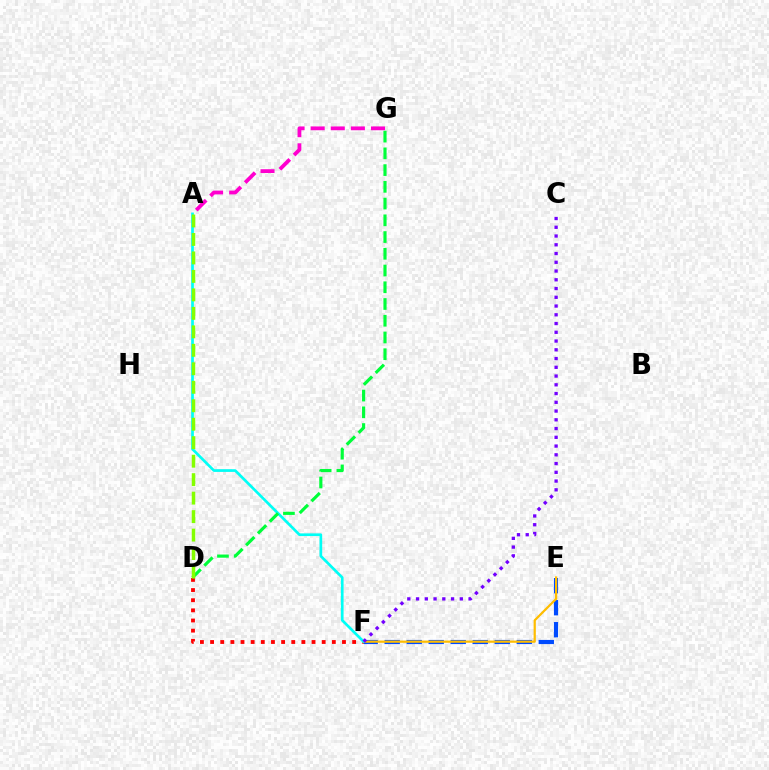{('A', 'G'): [{'color': '#ff00cf', 'line_style': 'dashed', 'thickness': 2.73}], ('E', 'F'): [{'color': '#004bff', 'line_style': 'dashed', 'thickness': 2.99}, {'color': '#ffbd00', 'line_style': 'solid', 'thickness': 1.6}], ('D', 'F'): [{'color': '#ff0000', 'line_style': 'dotted', 'thickness': 2.76}], ('A', 'F'): [{'color': '#00fff6', 'line_style': 'solid', 'thickness': 1.94}], ('C', 'F'): [{'color': '#7200ff', 'line_style': 'dotted', 'thickness': 2.38}], ('D', 'G'): [{'color': '#00ff39', 'line_style': 'dashed', 'thickness': 2.27}], ('A', 'D'): [{'color': '#84ff00', 'line_style': 'dashed', 'thickness': 2.51}]}